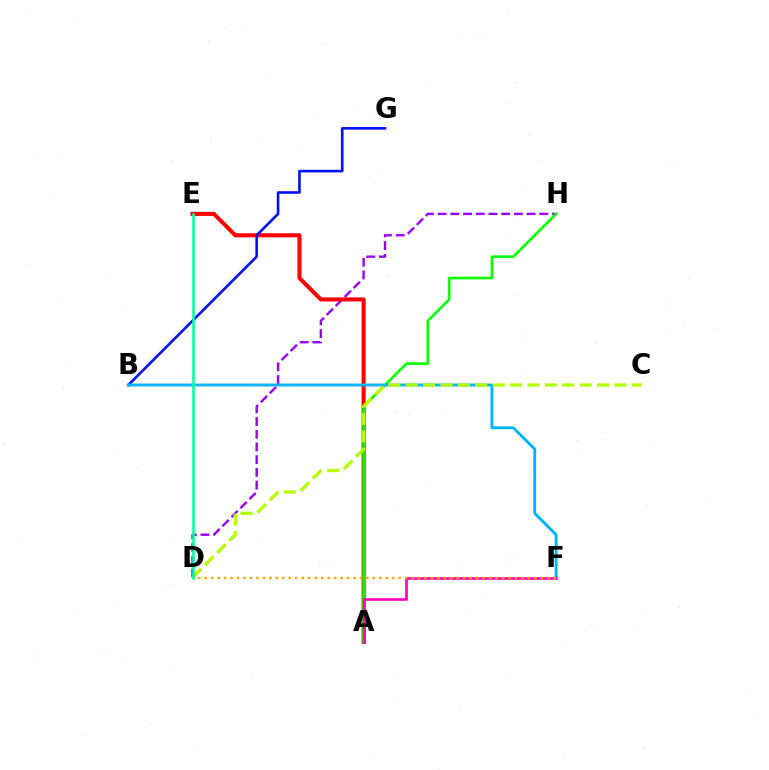{('D', 'H'): [{'color': '#9b00ff', 'line_style': 'dashed', 'thickness': 1.73}], ('A', 'E'): [{'color': '#ff0000', 'line_style': 'solid', 'thickness': 2.92}], ('B', 'G'): [{'color': '#0010ff', 'line_style': 'solid', 'thickness': 1.88}], ('A', 'H'): [{'color': '#08ff00', 'line_style': 'solid', 'thickness': 1.87}], ('B', 'F'): [{'color': '#00b5ff', 'line_style': 'solid', 'thickness': 2.08}], ('A', 'F'): [{'color': '#ff00bd', 'line_style': 'solid', 'thickness': 1.9}], ('C', 'D'): [{'color': '#b3ff00', 'line_style': 'dashed', 'thickness': 2.36}], ('D', 'E'): [{'color': '#00ff9d', 'line_style': 'solid', 'thickness': 1.85}], ('D', 'F'): [{'color': '#ffa500', 'line_style': 'dotted', 'thickness': 1.76}]}